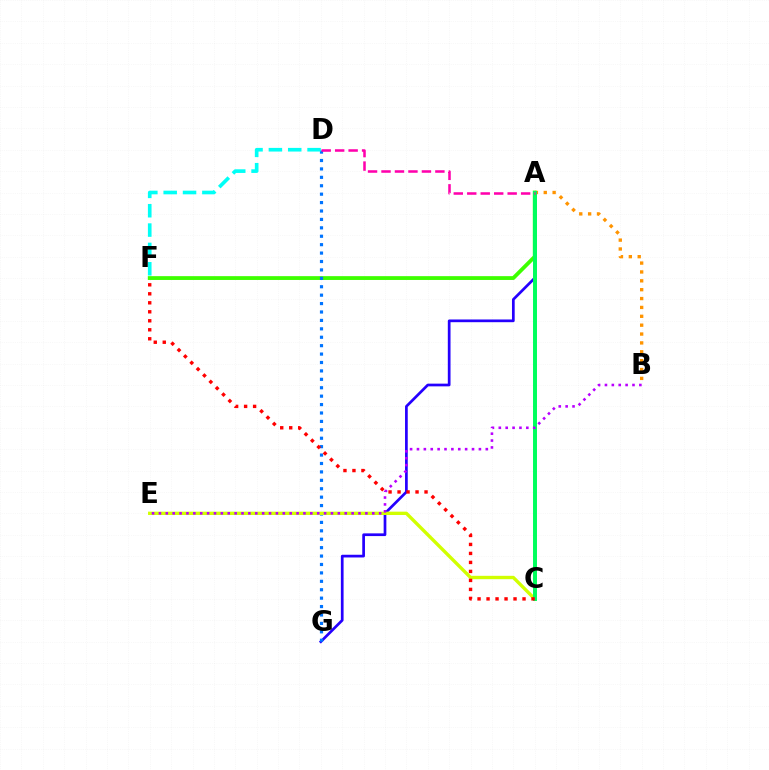{('A', 'F'): [{'color': '#3dff00', 'line_style': 'solid', 'thickness': 2.74}], ('A', 'G'): [{'color': '#2500ff', 'line_style': 'solid', 'thickness': 1.95}], ('D', 'G'): [{'color': '#0074ff', 'line_style': 'dotted', 'thickness': 2.29}], ('A', 'B'): [{'color': '#ff9400', 'line_style': 'dotted', 'thickness': 2.41}], ('C', 'E'): [{'color': '#d1ff00', 'line_style': 'solid', 'thickness': 2.42}], ('A', 'C'): [{'color': '#00ff5c', 'line_style': 'solid', 'thickness': 2.85}], ('A', 'D'): [{'color': '#ff00ac', 'line_style': 'dashed', 'thickness': 1.83}], ('D', 'F'): [{'color': '#00fff6', 'line_style': 'dashed', 'thickness': 2.63}], ('C', 'F'): [{'color': '#ff0000', 'line_style': 'dotted', 'thickness': 2.44}], ('B', 'E'): [{'color': '#b900ff', 'line_style': 'dotted', 'thickness': 1.87}]}